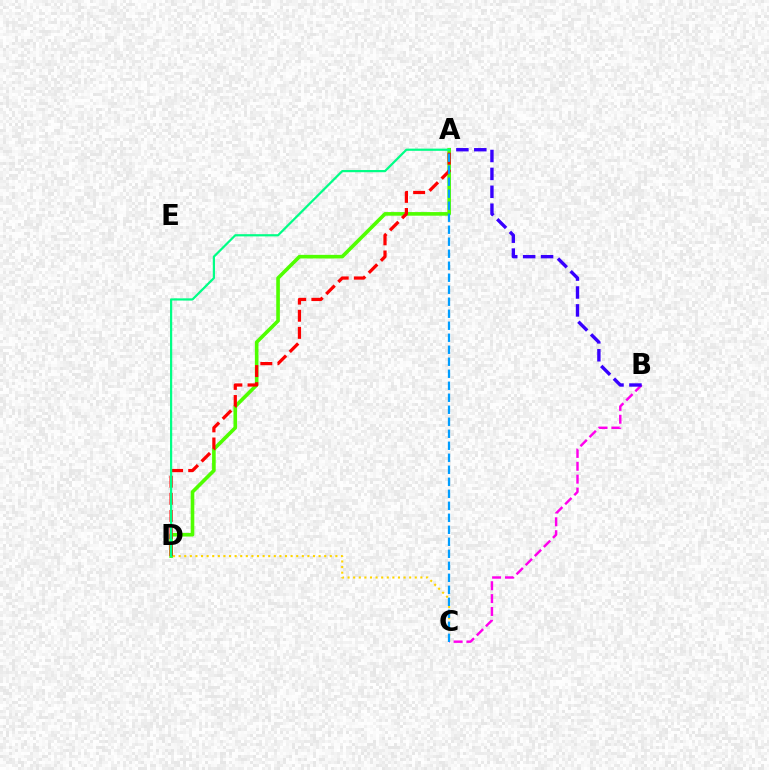{('B', 'C'): [{'color': '#ff00ed', 'line_style': 'dashed', 'thickness': 1.75}], ('C', 'D'): [{'color': '#ffd500', 'line_style': 'dotted', 'thickness': 1.52}], ('A', 'B'): [{'color': '#3700ff', 'line_style': 'dashed', 'thickness': 2.43}], ('A', 'D'): [{'color': '#4fff00', 'line_style': 'solid', 'thickness': 2.6}, {'color': '#ff0000', 'line_style': 'dashed', 'thickness': 2.32}, {'color': '#00ff86', 'line_style': 'solid', 'thickness': 1.59}], ('A', 'C'): [{'color': '#009eff', 'line_style': 'dashed', 'thickness': 1.63}]}